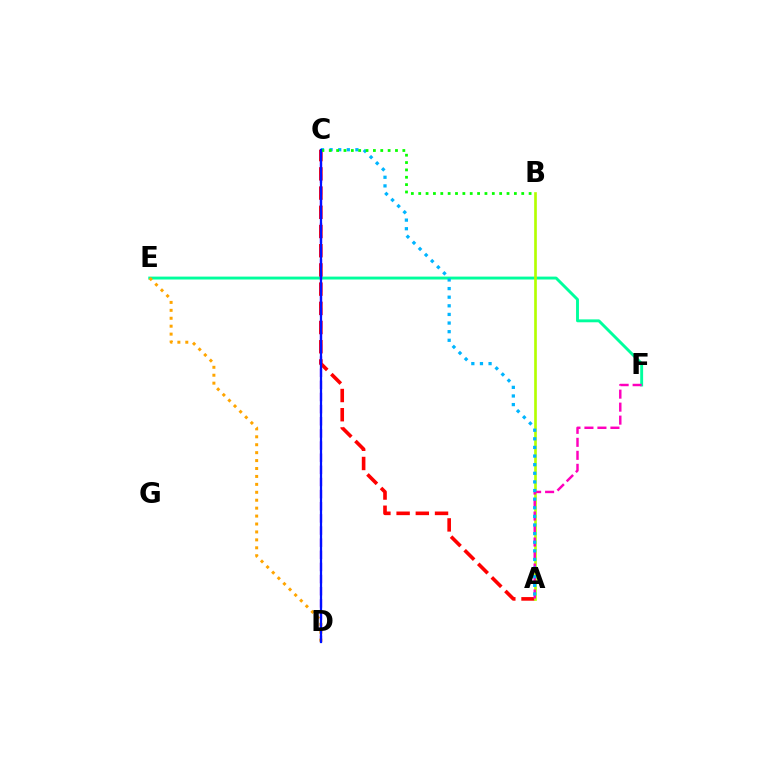{('E', 'F'): [{'color': '#00ff9d', 'line_style': 'solid', 'thickness': 2.09}], ('A', 'C'): [{'color': '#ff0000', 'line_style': 'dashed', 'thickness': 2.61}, {'color': '#00b5ff', 'line_style': 'dotted', 'thickness': 2.34}], ('A', 'B'): [{'color': '#b3ff00', 'line_style': 'solid', 'thickness': 1.92}], ('C', 'D'): [{'color': '#9b00ff', 'line_style': 'dashed', 'thickness': 1.65}, {'color': '#0010ff', 'line_style': 'solid', 'thickness': 1.62}], ('A', 'F'): [{'color': '#ff00bd', 'line_style': 'dashed', 'thickness': 1.77}], ('B', 'C'): [{'color': '#08ff00', 'line_style': 'dotted', 'thickness': 2.0}], ('D', 'E'): [{'color': '#ffa500', 'line_style': 'dotted', 'thickness': 2.15}]}